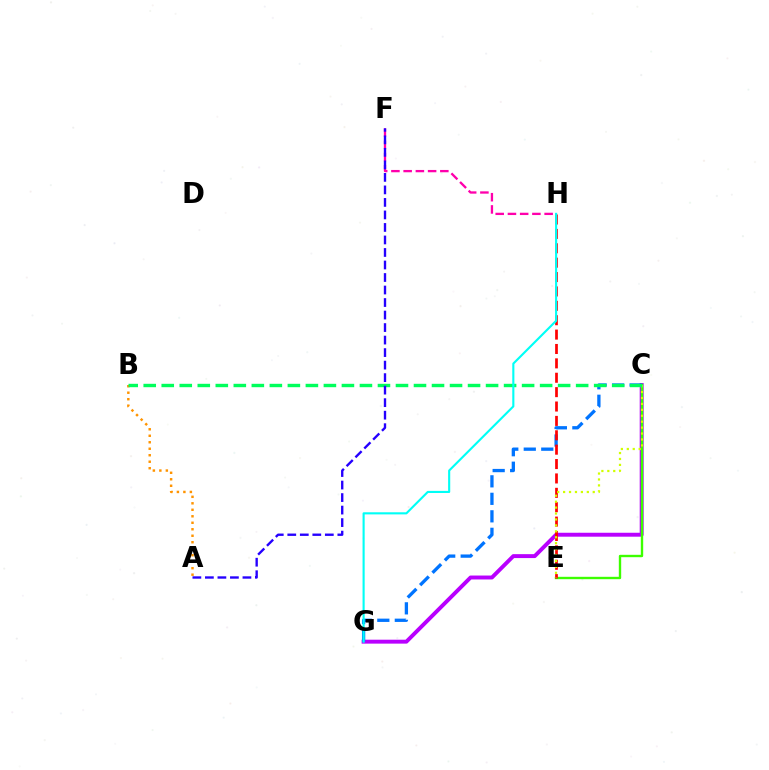{('C', 'G'): [{'color': '#b900ff', 'line_style': 'solid', 'thickness': 2.83}, {'color': '#0074ff', 'line_style': 'dashed', 'thickness': 2.38}], ('C', 'E'): [{'color': '#3dff00', 'line_style': 'solid', 'thickness': 1.71}, {'color': '#d1ff00', 'line_style': 'dotted', 'thickness': 1.61}], ('A', 'B'): [{'color': '#ff9400', 'line_style': 'dotted', 'thickness': 1.76}], ('E', 'H'): [{'color': '#ff0000', 'line_style': 'dashed', 'thickness': 1.95}], ('F', 'H'): [{'color': '#ff00ac', 'line_style': 'dashed', 'thickness': 1.66}], ('B', 'C'): [{'color': '#00ff5c', 'line_style': 'dashed', 'thickness': 2.45}], ('G', 'H'): [{'color': '#00fff6', 'line_style': 'solid', 'thickness': 1.52}], ('A', 'F'): [{'color': '#2500ff', 'line_style': 'dashed', 'thickness': 1.7}]}